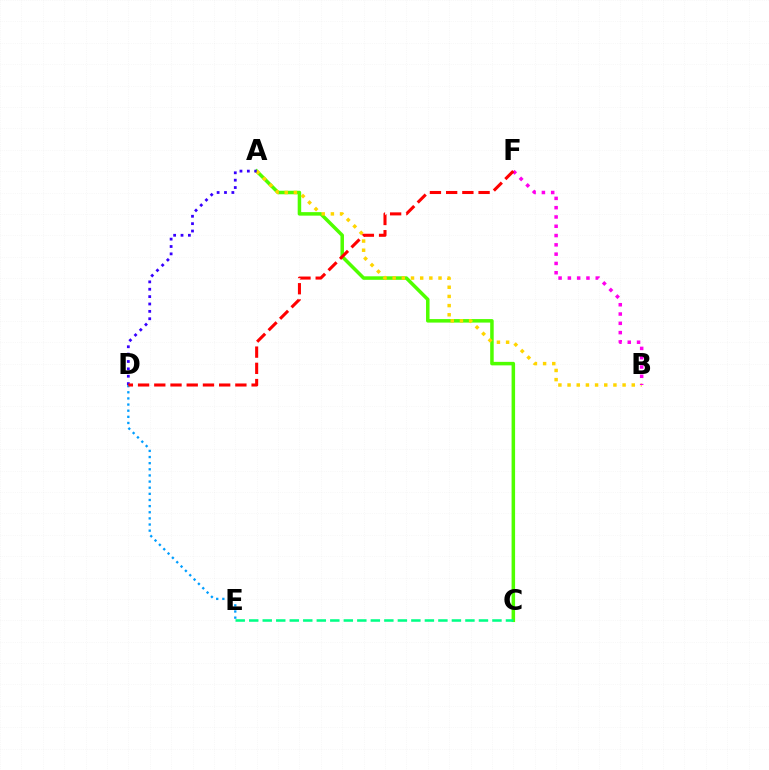{('A', 'C'): [{'color': '#4fff00', 'line_style': 'solid', 'thickness': 2.53}], ('A', 'B'): [{'color': '#ffd500', 'line_style': 'dotted', 'thickness': 2.49}], ('A', 'D'): [{'color': '#3700ff', 'line_style': 'dotted', 'thickness': 2.0}], ('D', 'E'): [{'color': '#009eff', 'line_style': 'dotted', 'thickness': 1.67}], ('B', 'F'): [{'color': '#ff00ed', 'line_style': 'dotted', 'thickness': 2.53}], ('C', 'E'): [{'color': '#00ff86', 'line_style': 'dashed', 'thickness': 1.84}], ('D', 'F'): [{'color': '#ff0000', 'line_style': 'dashed', 'thickness': 2.2}]}